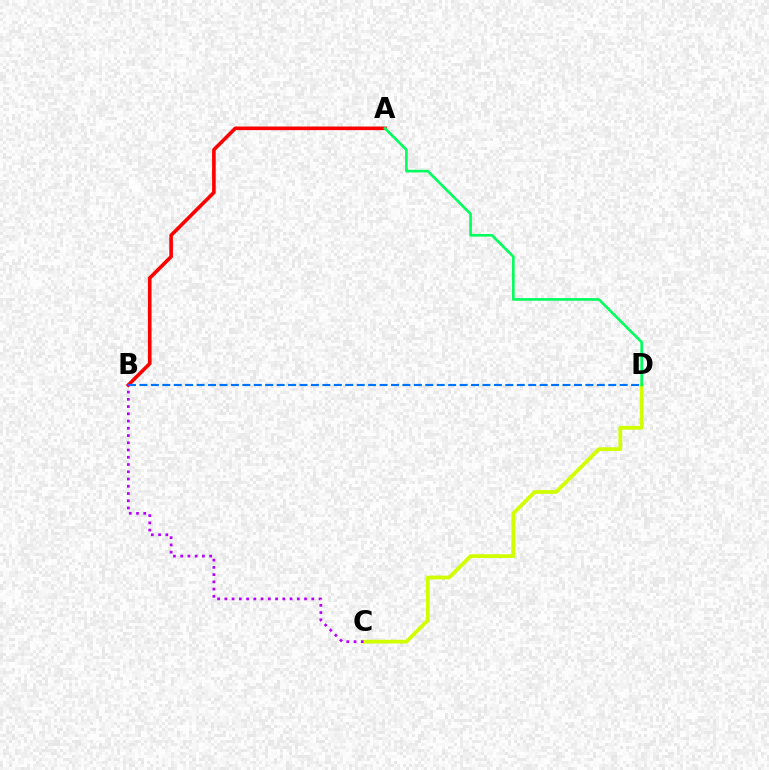{('A', 'B'): [{'color': '#ff0000', 'line_style': 'solid', 'thickness': 2.6}], ('B', 'D'): [{'color': '#0074ff', 'line_style': 'dashed', 'thickness': 1.55}], ('C', 'D'): [{'color': '#d1ff00', 'line_style': 'solid', 'thickness': 2.72}], ('A', 'D'): [{'color': '#00ff5c', 'line_style': 'solid', 'thickness': 1.89}], ('B', 'C'): [{'color': '#b900ff', 'line_style': 'dotted', 'thickness': 1.97}]}